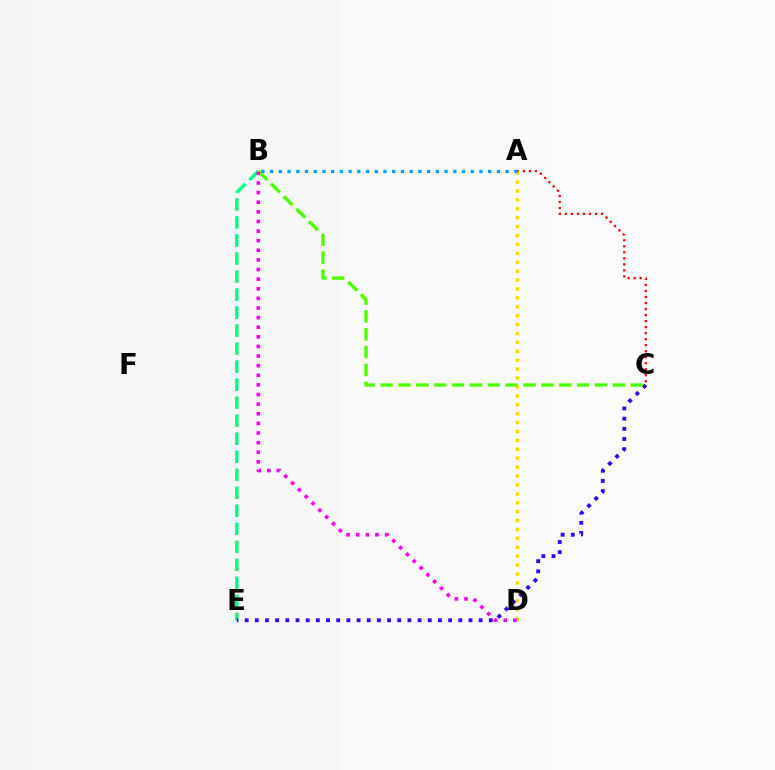{('B', 'E'): [{'color': '#00ff86', 'line_style': 'dashed', 'thickness': 2.45}], ('C', 'E'): [{'color': '#3700ff', 'line_style': 'dotted', 'thickness': 2.76}], ('A', 'C'): [{'color': '#ff0000', 'line_style': 'dotted', 'thickness': 1.64}], ('B', 'C'): [{'color': '#4fff00', 'line_style': 'dashed', 'thickness': 2.43}], ('A', 'D'): [{'color': '#ffd500', 'line_style': 'dotted', 'thickness': 2.42}], ('B', 'D'): [{'color': '#ff00ed', 'line_style': 'dotted', 'thickness': 2.61}], ('A', 'B'): [{'color': '#009eff', 'line_style': 'dotted', 'thickness': 2.37}]}